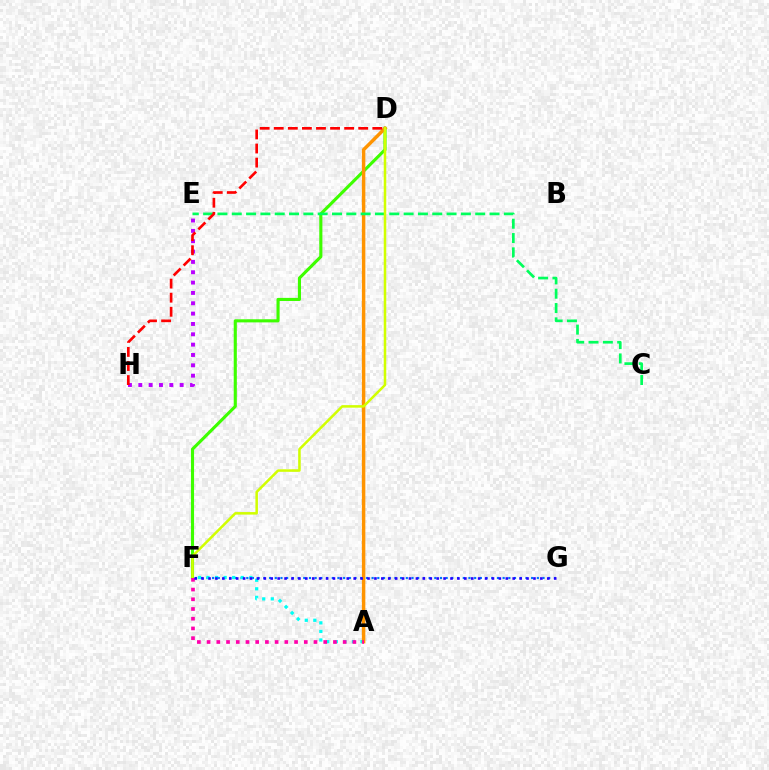{('D', 'F'): [{'color': '#3dff00', 'line_style': 'solid', 'thickness': 2.24}, {'color': '#d1ff00', 'line_style': 'solid', 'thickness': 1.82}], ('F', 'G'): [{'color': '#0074ff', 'line_style': 'dotted', 'thickness': 1.55}, {'color': '#2500ff', 'line_style': 'dotted', 'thickness': 1.88}], ('A', 'F'): [{'color': '#00fff6', 'line_style': 'dotted', 'thickness': 2.33}, {'color': '#ff00ac', 'line_style': 'dotted', 'thickness': 2.64}], ('A', 'D'): [{'color': '#ff9400', 'line_style': 'solid', 'thickness': 2.48}], ('E', 'H'): [{'color': '#b900ff', 'line_style': 'dotted', 'thickness': 2.81}], ('C', 'E'): [{'color': '#00ff5c', 'line_style': 'dashed', 'thickness': 1.95}], ('D', 'H'): [{'color': '#ff0000', 'line_style': 'dashed', 'thickness': 1.91}]}